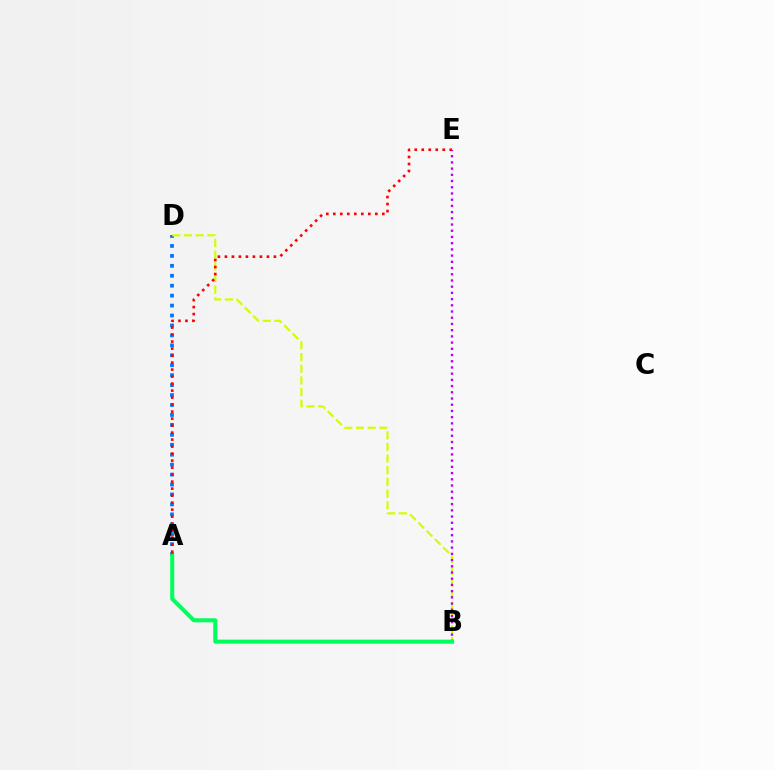{('A', 'D'): [{'color': '#0074ff', 'line_style': 'dotted', 'thickness': 2.7}], ('B', 'D'): [{'color': '#d1ff00', 'line_style': 'dashed', 'thickness': 1.59}], ('B', 'E'): [{'color': '#b900ff', 'line_style': 'dotted', 'thickness': 1.69}], ('A', 'E'): [{'color': '#ff0000', 'line_style': 'dotted', 'thickness': 1.9}], ('A', 'B'): [{'color': '#00ff5c', 'line_style': 'solid', 'thickness': 2.91}]}